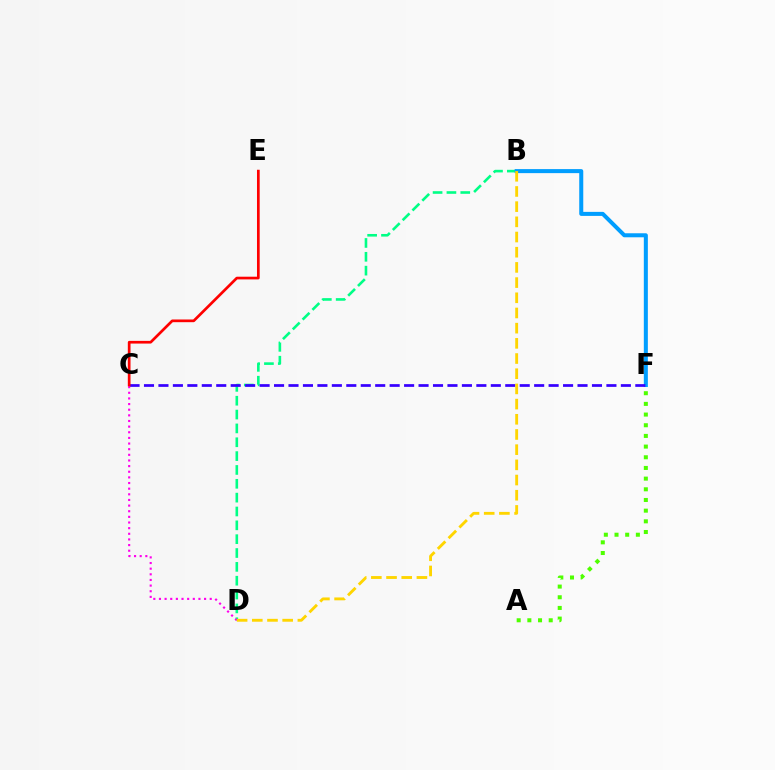{('A', 'F'): [{'color': '#4fff00', 'line_style': 'dotted', 'thickness': 2.9}], ('B', 'D'): [{'color': '#00ff86', 'line_style': 'dashed', 'thickness': 1.88}, {'color': '#ffd500', 'line_style': 'dashed', 'thickness': 2.06}], ('B', 'F'): [{'color': '#009eff', 'line_style': 'solid', 'thickness': 2.9}], ('C', 'F'): [{'color': '#3700ff', 'line_style': 'dashed', 'thickness': 1.96}], ('C', 'D'): [{'color': '#ff00ed', 'line_style': 'dotted', 'thickness': 1.53}], ('C', 'E'): [{'color': '#ff0000', 'line_style': 'solid', 'thickness': 1.94}]}